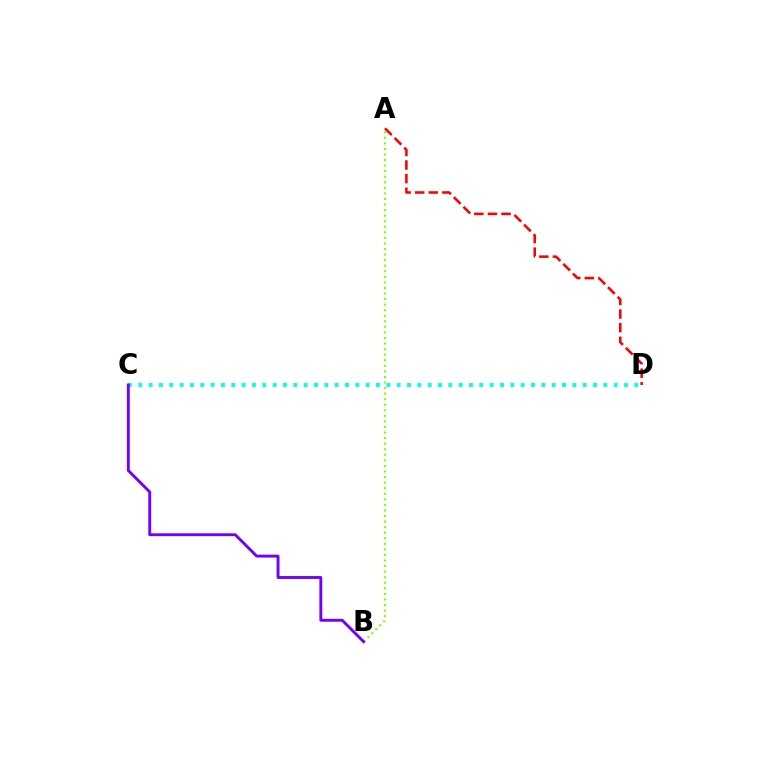{('C', 'D'): [{'color': '#00fff6', 'line_style': 'dotted', 'thickness': 2.81}], ('A', 'B'): [{'color': '#84ff00', 'line_style': 'dotted', 'thickness': 1.51}], ('B', 'C'): [{'color': '#7200ff', 'line_style': 'solid', 'thickness': 2.08}], ('A', 'D'): [{'color': '#ff0000', 'line_style': 'dashed', 'thickness': 1.85}]}